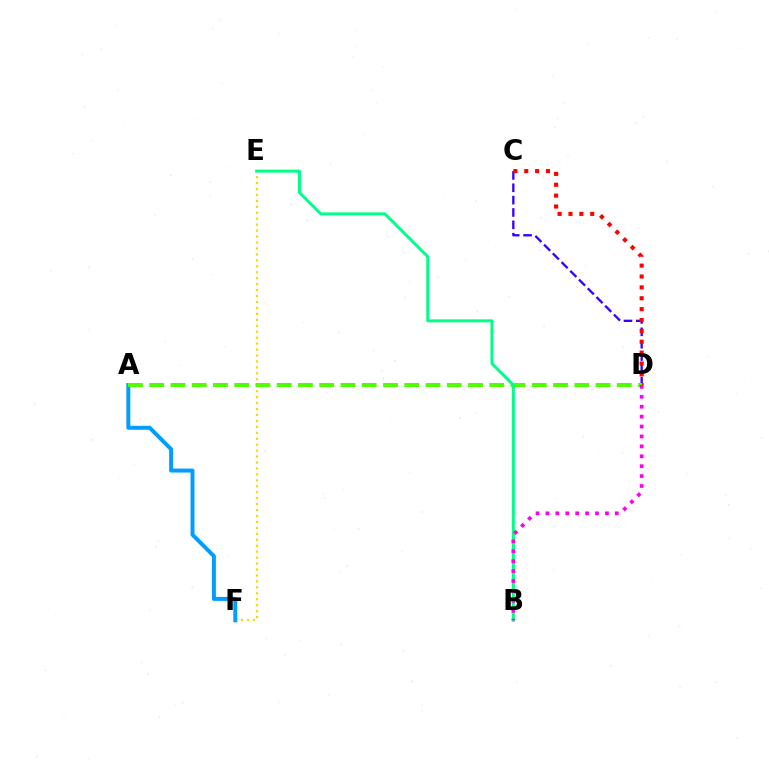{('E', 'F'): [{'color': '#ffd500', 'line_style': 'dotted', 'thickness': 1.62}], ('C', 'D'): [{'color': '#3700ff', 'line_style': 'dashed', 'thickness': 1.68}, {'color': '#ff0000', 'line_style': 'dotted', 'thickness': 2.95}], ('A', 'F'): [{'color': '#009eff', 'line_style': 'solid', 'thickness': 2.85}], ('A', 'D'): [{'color': '#4fff00', 'line_style': 'dashed', 'thickness': 2.89}], ('B', 'E'): [{'color': '#00ff86', 'line_style': 'solid', 'thickness': 2.15}], ('B', 'D'): [{'color': '#ff00ed', 'line_style': 'dotted', 'thickness': 2.69}]}